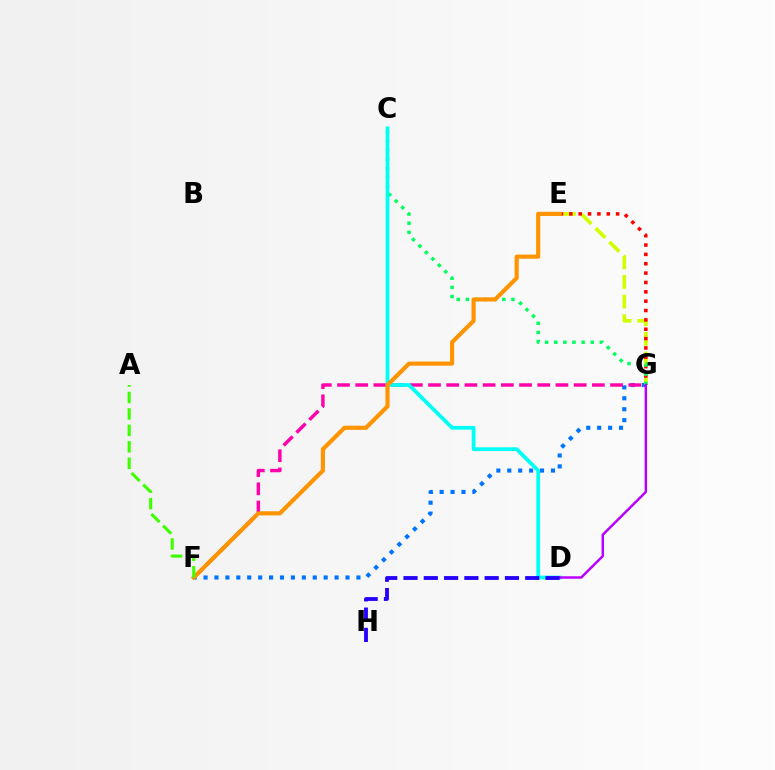{('F', 'G'): [{'color': '#0074ff', 'line_style': 'dotted', 'thickness': 2.97}, {'color': '#ff00ac', 'line_style': 'dashed', 'thickness': 2.47}], ('E', 'G'): [{'color': '#d1ff00', 'line_style': 'dashed', 'thickness': 2.67}, {'color': '#ff0000', 'line_style': 'dotted', 'thickness': 2.54}], ('C', 'G'): [{'color': '#00ff5c', 'line_style': 'dotted', 'thickness': 2.48}], ('C', 'D'): [{'color': '#00fff6', 'line_style': 'solid', 'thickness': 2.71}], ('D', 'G'): [{'color': '#b900ff', 'line_style': 'solid', 'thickness': 1.77}], ('E', 'F'): [{'color': '#ff9400', 'line_style': 'solid', 'thickness': 2.98}], ('D', 'H'): [{'color': '#2500ff', 'line_style': 'dashed', 'thickness': 2.76}], ('A', 'F'): [{'color': '#3dff00', 'line_style': 'dashed', 'thickness': 2.23}]}